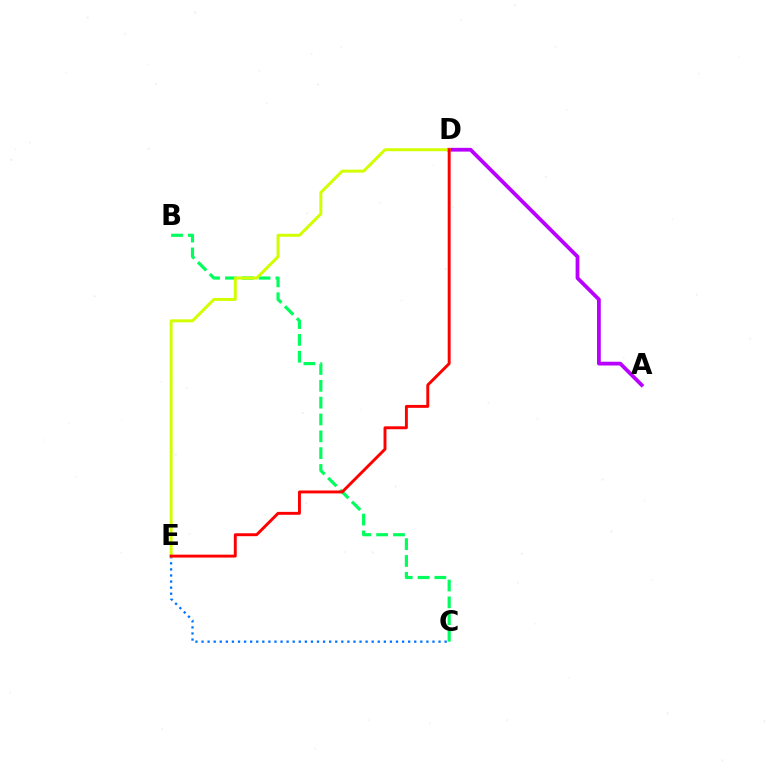{('B', 'C'): [{'color': '#00ff5c', 'line_style': 'dashed', 'thickness': 2.29}], ('A', 'D'): [{'color': '#b900ff', 'line_style': 'solid', 'thickness': 2.71}], ('C', 'E'): [{'color': '#0074ff', 'line_style': 'dotted', 'thickness': 1.65}], ('D', 'E'): [{'color': '#d1ff00', 'line_style': 'solid', 'thickness': 2.15}, {'color': '#ff0000', 'line_style': 'solid', 'thickness': 2.1}]}